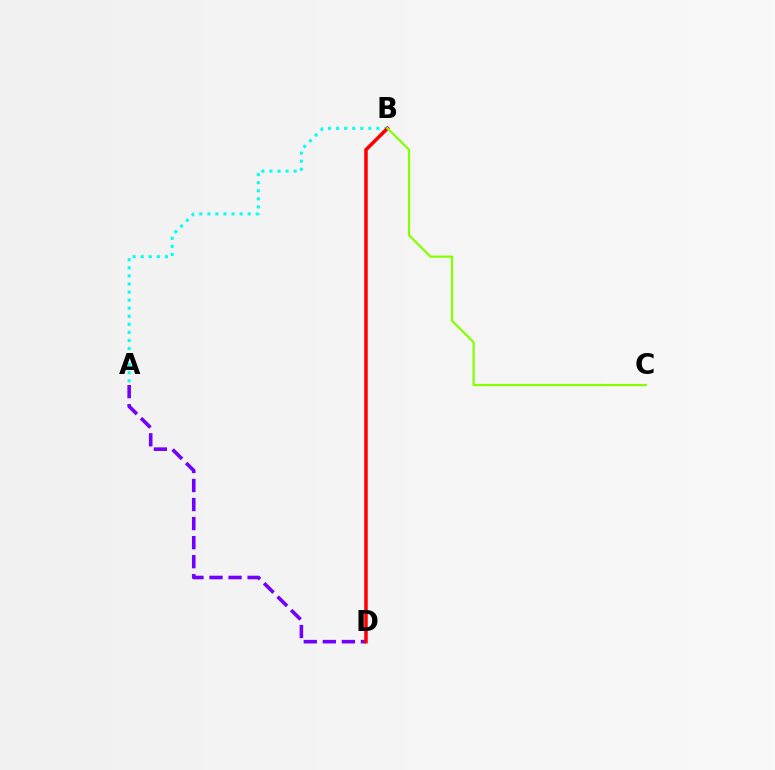{('A', 'D'): [{'color': '#7200ff', 'line_style': 'dashed', 'thickness': 2.59}], ('A', 'B'): [{'color': '#00fff6', 'line_style': 'dotted', 'thickness': 2.19}], ('B', 'D'): [{'color': '#ff0000', 'line_style': 'solid', 'thickness': 2.55}], ('B', 'C'): [{'color': '#84ff00', 'line_style': 'solid', 'thickness': 1.6}]}